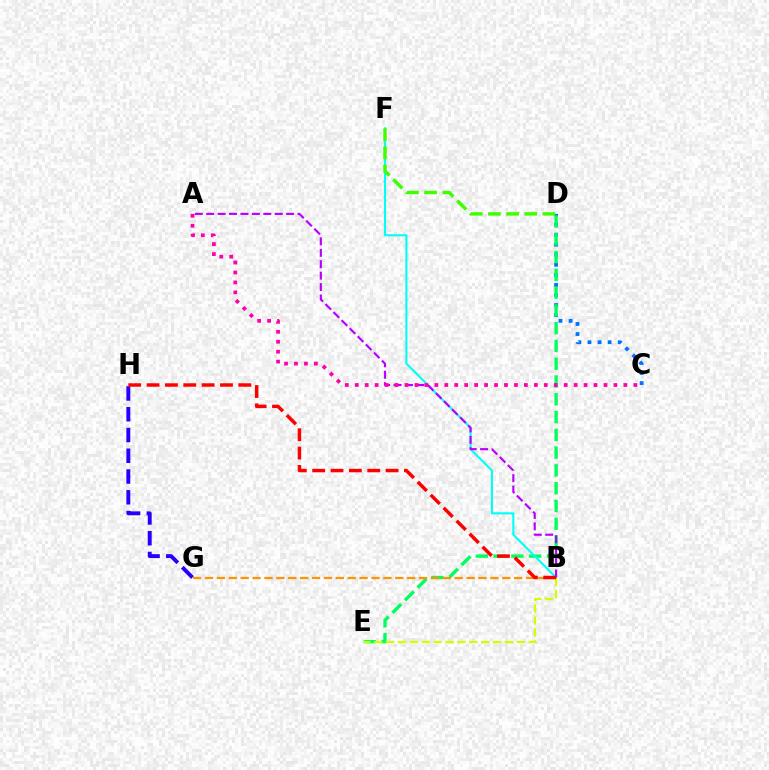{('C', 'D'): [{'color': '#0074ff', 'line_style': 'dotted', 'thickness': 2.74}], ('D', 'E'): [{'color': '#00ff5c', 'line_style': 'dashed', 'thickness': 2.41}], ('B', 'G'): [{'color': '#ff9400', 'line_style': 'dashed', 'thickness': 1.62}], ('B', 'F'): [{'color': '#00fff6', 'line_style': 'solid', 'thickness': 1.5}], ('B', 'E'): [{'color': '#d1ff00', 'line_style': 'dashed', 'thickness': 1.61}], ('G', 'H'): [{'color': '#2500ff', 'line_style': 'dashed', 'thickness': 2.82}], ('A', 'B'): [{'color': '#b900ff', 'line_style': 'dashed', 'thickness': 1.55}], ('B', 'H'): [{'color': '#ff0000', 'line_style': 'dashed', 'thickness': 2.49}], ('A', 'C'): [{'color': '#ff00ac', 'line_style': 'dotted', 'thickness': 2.7}], ('D', 'F'): [{'color': '#3dff00', 'line_style': 'dashed', 'thickness': 2.47}]}